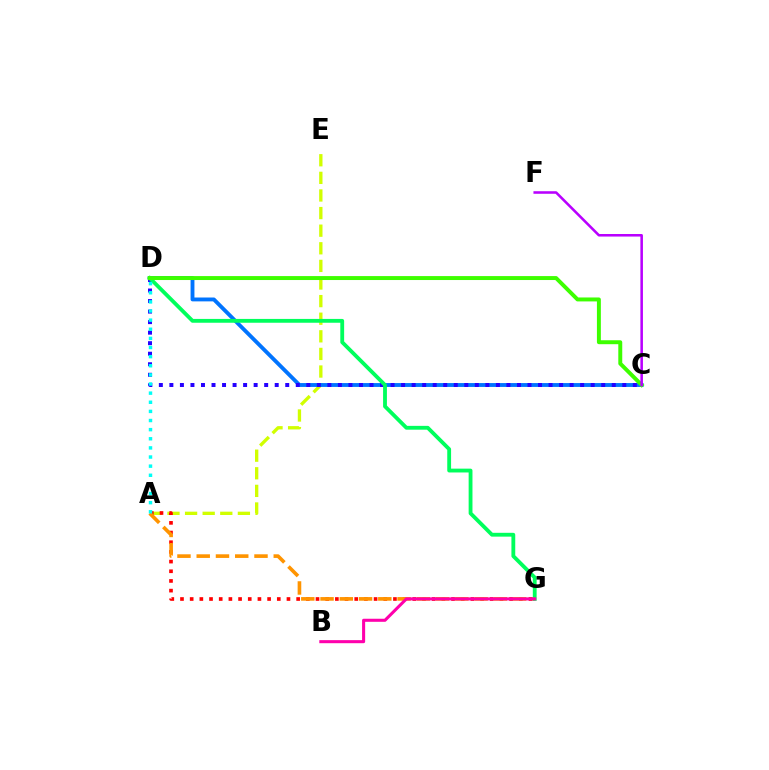{('A', 'E'): [{'color': '#d1ff00', 'line_style': 'dashed', 'thickness': 2.39}], ('C', 'D'): [{'color': '#0074ff', 'line_style': 'solid', 'thickness': 2.78}, {'color': '#2500ff', 'line_style': 'dotted', 'thickness': 2.86}, {'color': '#3dff00', 'line_style': 'solid', 'thickness': 2.84}], ('A', 'G'): [{'color': '#ff0000', 'line_style': 'dotted', 'thickness': 2.63}, {'color': '#ff9400', 'line_style': 'dashed', 'thickness': 2.62}], ('D', 'G'): [{'color': '#00ff5c', 'line_style': 'solid', 'thickness': 2.76}], ('A', 'D'): [{'color': '#00fff6', 'line_style': 'dotted', 'thickness': 2.48}], ('B', 'G'): [{'color': '#ff00ac', 'line_style': 'solid', 'thickness': 2.21}], ('C', 'F'): [{'color': '#b900ff', 'line_style': 'solid', 'thickness': 1.84}]}